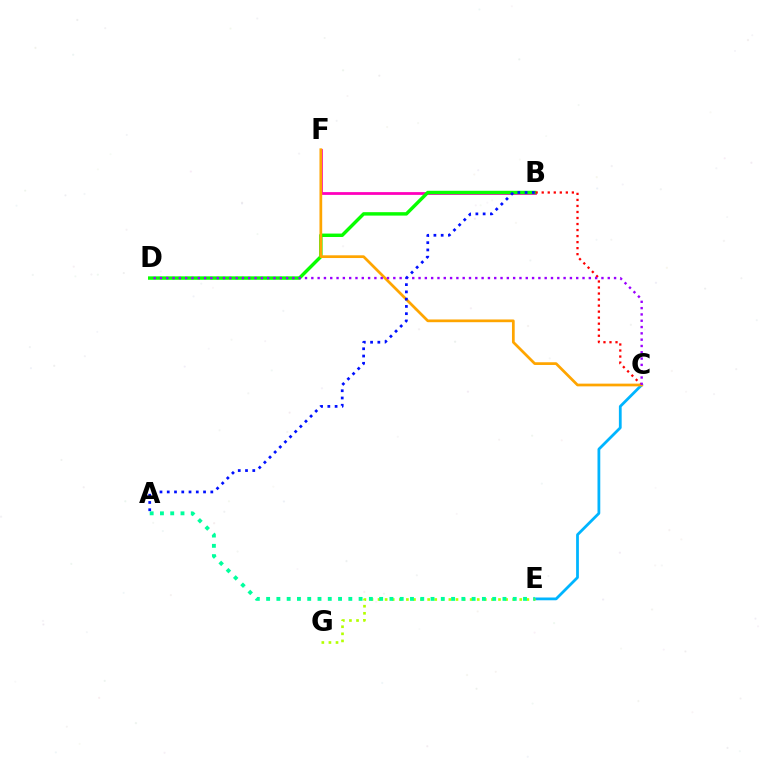{('C', 'E'): [{'color': '#00b5ff', 'line_style': 'solid', 'thickness': 2.0}], ('B', 'F'): [{'color': '#ff00bd', 'line_style': 'solid', 'thickness': 2.0}], ('E', 'G'): [{'color': '#b3ff00', 'line_style': 'dotted', 'thickness': 1.93}], ('B', 'D'): [{'color': '#08ff00', 'line_style': 'solid', 'thickness': 2.46}], ('B', 'C'): [{'color': '#ff0000', 'line_style': 'dotted', 'thickness': 1.64}], ('C', 'F'): [{'color': '#ffa500', 'line_style': 'solid', 'thickness': 1.97}], ('A', 'E'): [{'color': '#00ff9d', 'line_style': 'dotted', 'thickness': 2.79}], ('C', 'D'): [{'color': '#9b00ff', 'line_style': 'dotted', 'thickness': 1.71}], ('A', 'B'): [{'color': '#0010ff', 'line_style': 'dotted', 'thickness': 1.97}]}